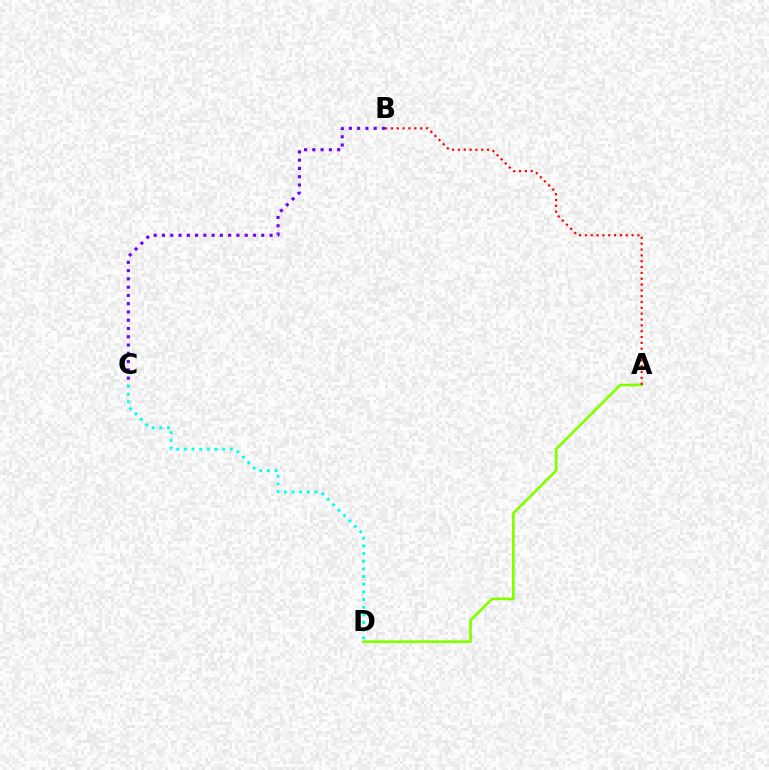{('B', 'C'): [{'color': '#7200ff', 'line_style': 'dotted', 'thickness': 2.25}], ('A', 'D'): [{'color': '#84ff00', 'line_style': 'solid', 'thickness': 1.95}], ('A', 'B'): [{'color': '#ff0000', 'line_style': 'dotted', 'thickness': 1.58}], ('C', 'D'): [{'color': '#00fff6', 'line_style': 'dotted', 'thickness': 2.08}]}